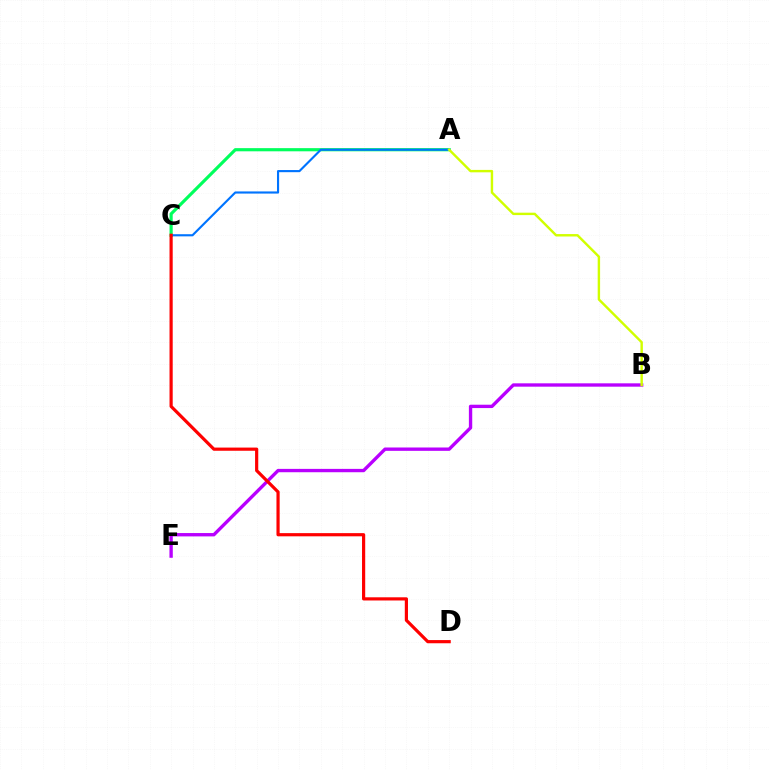{('A', 'C'): [{'color': '#00ff5c', 'line_style': 'solid', 'thickness': 2.28}, {'color': '#0074ff', 'line_style': 'solid', 'thickness': 1.54}], ('B', 'E'): [{'color': '#b900ff', 'line_style': 'solid', 'thickness': 2.41}], ('C', 'D'): [{'color': '#ff0000', 'line_style': 'solid', 'thickness': 2.29}], ('A', 'B'): [{'color': '#d1ff00', 'line_style': 'solid', 'thickness': 1.74}]}